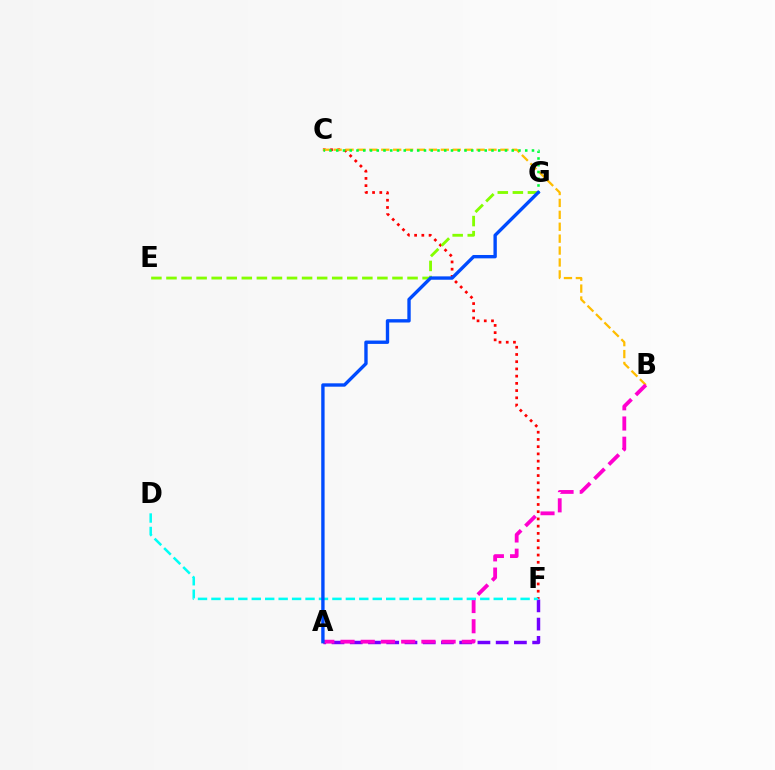{('C', 'F'): [{'color': '#ff0000', 'line_style': 'dotted', 'thickness': 1.96}], ('A', 'F'): [{'color': '#7200ff', 'line_style': 'dashed', 'thickness': 2.48}], ('B', 'C'): [{'color': '#ffbd00', 'line_style': 'dashed', 'thickness': 1.62}], ('A', 'B'): [{'color': '#ff00cf', 'line_style': 'dashed', 'thickness': 2.75}], ('D', 'F'): [{'color': '#00fff6', 'line_style': 'dashed', 'thickness': 1.83}], ('C', 'G'): [{'color': '#00ff39', 'line_style': 'dotted', 'thickness': 1.83}], ('E', 'G'): [{'color': '#84ff00', 'line_style': 'dashed', 'thickness': 2.05}], ('A', 'G'): [{'color': '#004bff', 'line_style': 'solid', 'thickness': 2.42}]}